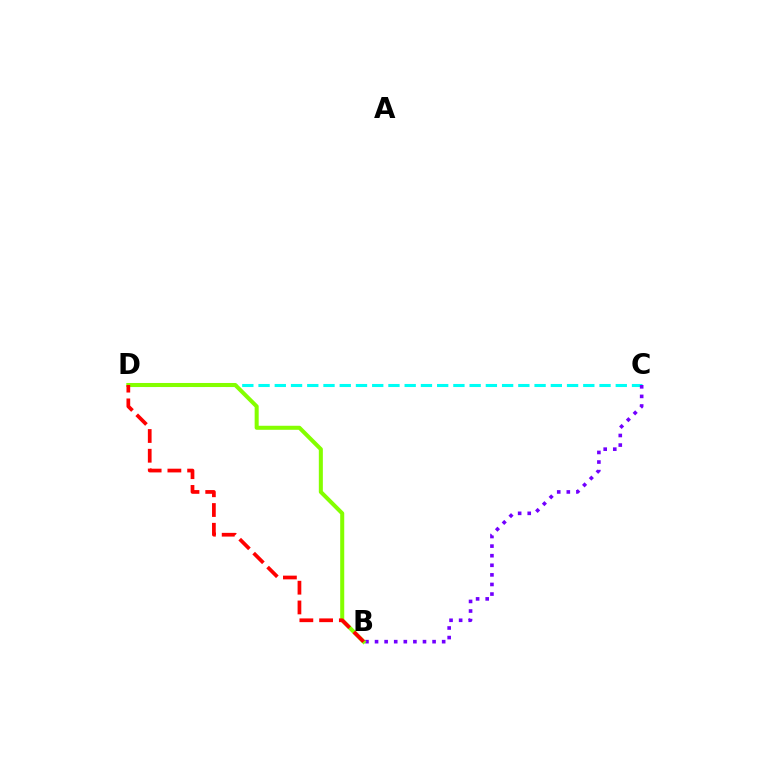{('C', 'D'): [{'color': '#00fff6', 'line_style': 'dashed', 'thickness': 2.21}], ('B', 'C'): [{'color': '#7200ff', 'line_style': 'dotted', 'thickness': 2.61}], ('B', 'D'): [{'color': '#84ff00', 'line_style': 'solid', 'thickness': 2.91}, {'color': '#ff0000', 'line_style': 'dashed', 'thickness': 2.68}]}